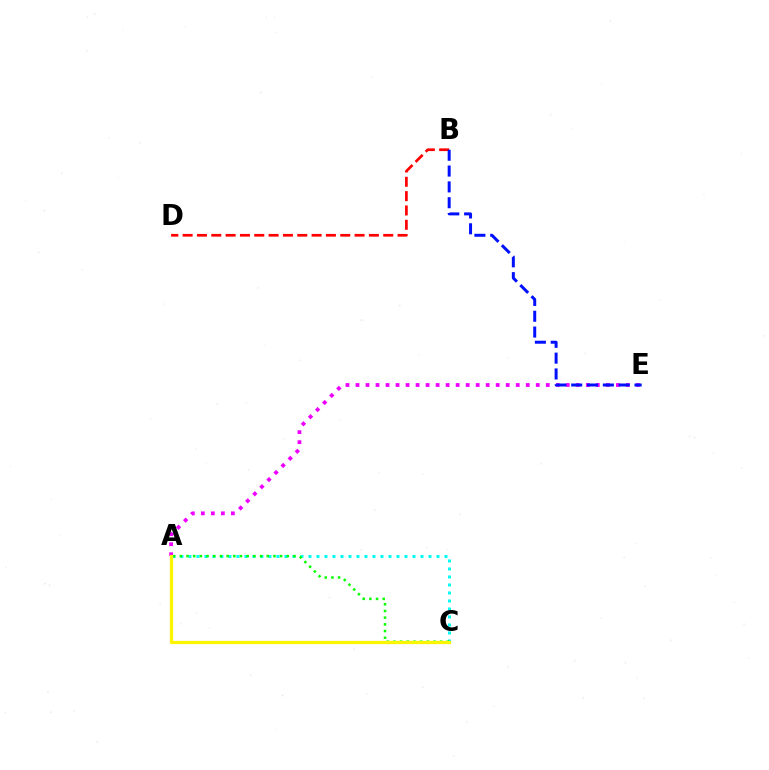{('A', 'C'): [{'color': '#00fff6', 'line_style': 'dotted', 'thickness': 2.17}, {'color': '#08ff00', 'line_style': 'dotted', 'thickness': 1.82}, {'color': '#fcf500', 'line_style': 'solid', 'thickness': 2.32}], ('A', 'E'): [{'color': '#ee00ff', 'line_style': 'dotted', 'thickness': 2.72}], ('B', 'D'): [{'color': '#ff0000', 'line_style': 'dashed', 'thickness': 1.95}], ('B', 'E'): [{'color': '#0010ff', 'line_style': 'dashed', 'thickness': 2.15}]}